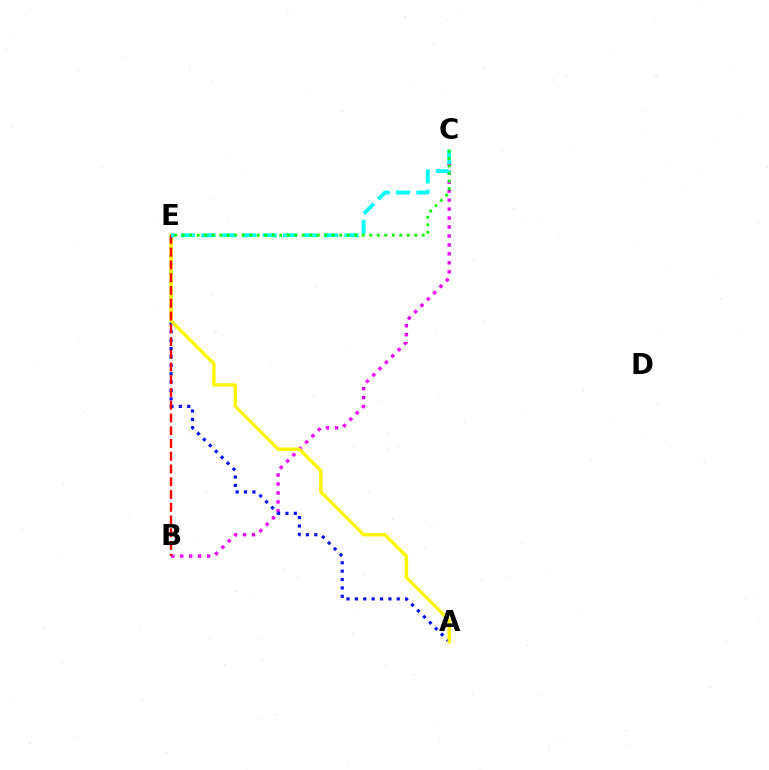{('B', 'C'): [{'color': '#ee00ff', 'line_style': 'dotted', 'thickness': 2.43}], ('A', 'E'): [{'color': '#0010ff', 'line_style': 'dotted', 'thickness': 2.28}, {'color': '#fcf500', 'line_style': 'solid', 'thickness': 2.47}], ('B', 'E'): [{'color': '#ff0000', 'line_style': 'dashed', 'thickness': 1.73}], ('C', 'E'): [{'color': '#00fff6', 'line_style': 'dashed', 'thickness': 2.78}, {'color': '#08ff00', 'line_style': 'dotted', 'thickness': 2.04}]}